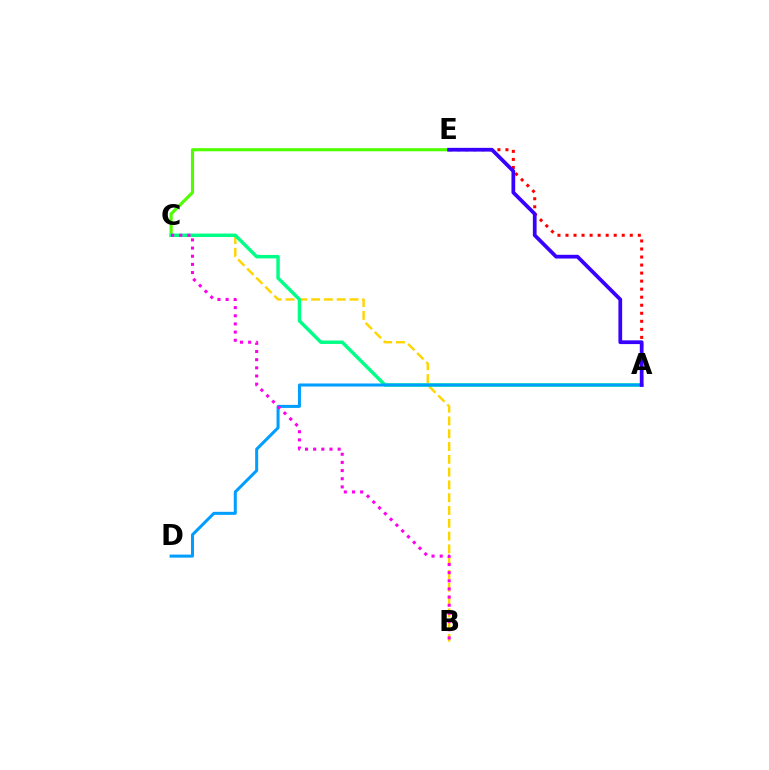{('B', 'C'): [{'color': '#ffd500', 'line_style': 'dashed', 'thickness': 1.74}, {'color': '#ff00ed', 'line_style': 'dotted', 'thickness': 2.22}], ('C', 'E'): [{'color': '#4fff00', 'line_style': 'solid', 'thickness': 2.25}], ('A', 'C'): [{'color': '#00ff86', 'line_style': 'solid', 'thickness': 2.48}], ('A', 'E'): [{'color': '#ff0000', 'line_style': 'dotted', 'thickness': 2.18}, {'color': '#3700ff', 'line_style': 'solid', 'thickness': 2.69}], ('A', 'D'): [{'color': '#009eff', 'line_style': 'solid', 'thickness': 2.18}]}